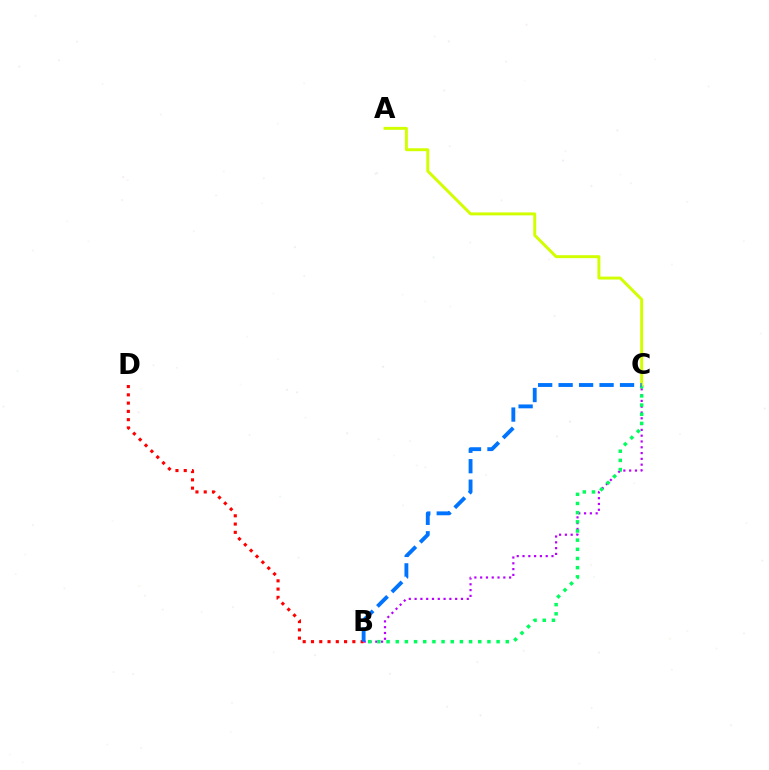{('B', 'C'): [{'color': '#b900ff', 'line_style': 'dotted', 'thickness': 1.57}, {'color': '#00ff5c', 'line_style': 'dotted', 'thickness': 2.49}, {'color': '#0074ff', 'line_style': 'dashed', 'thickness': 2.78}], ('B', 'D'): [{'color': '#ff0000', 'line_style': 'dotted', 'thickness': 2.25}], ('A', 'C'): [{'color': '#d1ff00', 'line_style': 'solid', 'thickness': 2.12}]}